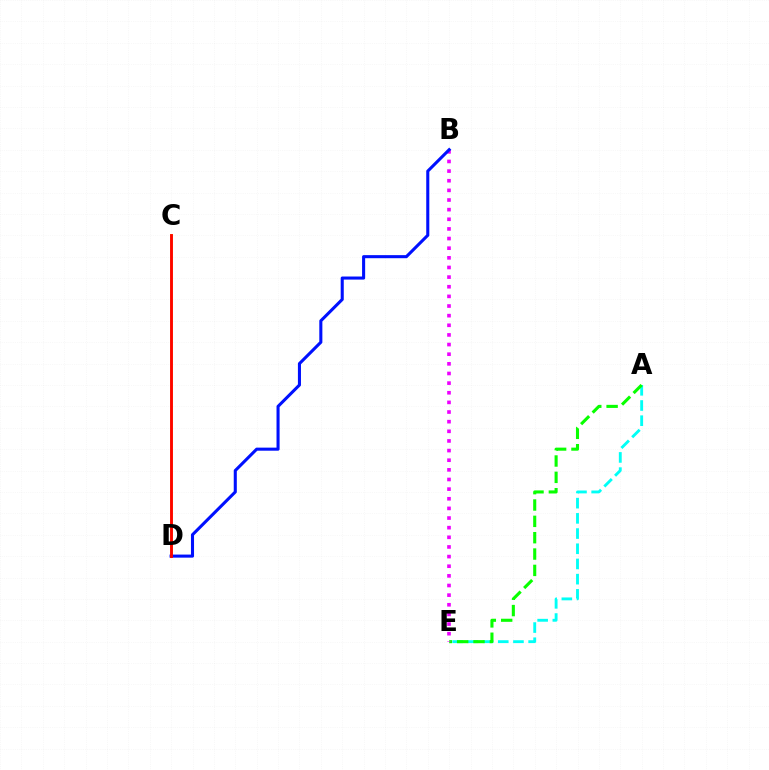{('A', 'E'): [{'color': '#00fff6', 'line_style': 'dashed', 'thickness': 2.06}, {'color': '#08ff00', 'line_style': 'dashed', 'thickness': 2.22}], ('C', 'D'): [{'color': '#fcf500', 'line_style': 'solid', 'thickness': 2.13}, {'color': '#ff0000', 'line_style': 'solid', 'thickness': 2.04}], ('B', 'E'): [{'color': '#ee00ff', 'line_style': 'dotted', 'thickness': 2.62}], ('B', 'D'): [{'color': '#0010ff', 'line_style': 'solid', 'thickness': 2.21}]}